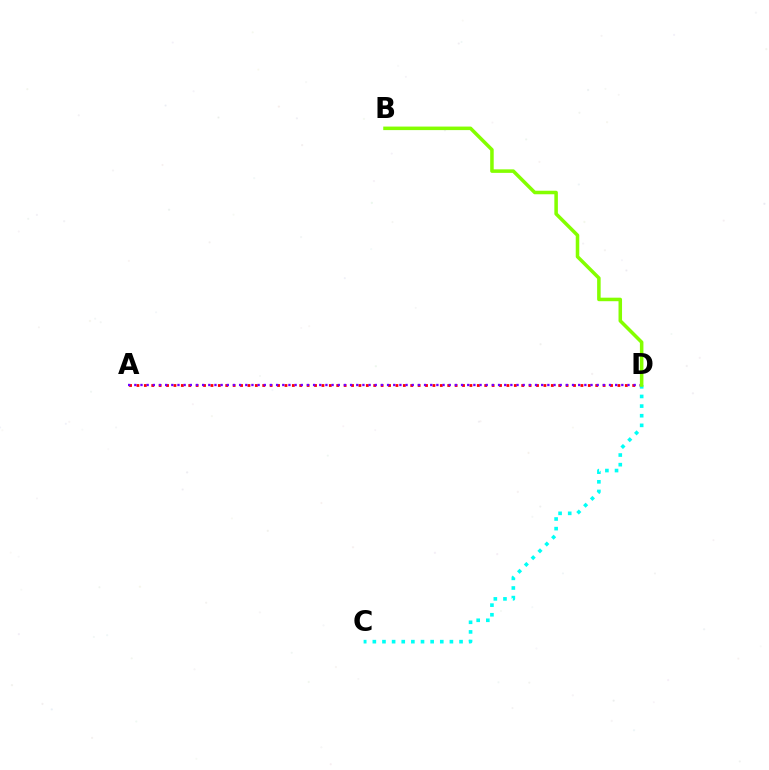{('A', 'D'): [{'color': '#ff0000', 'line_style': 'dotted', 'thickness': 2.01}, {'color': '#7200ff', 'line_style': 'dotted', 'thickness': 1.67}], ('C', 'D'): [{'color': '#00fff6', 'line_style': 'dotted', 'thickness': 2.62}], ('B', 'D'): [{'color': '#84ff00', 'line_style': 'solid', 'thickness': 2.54}]}